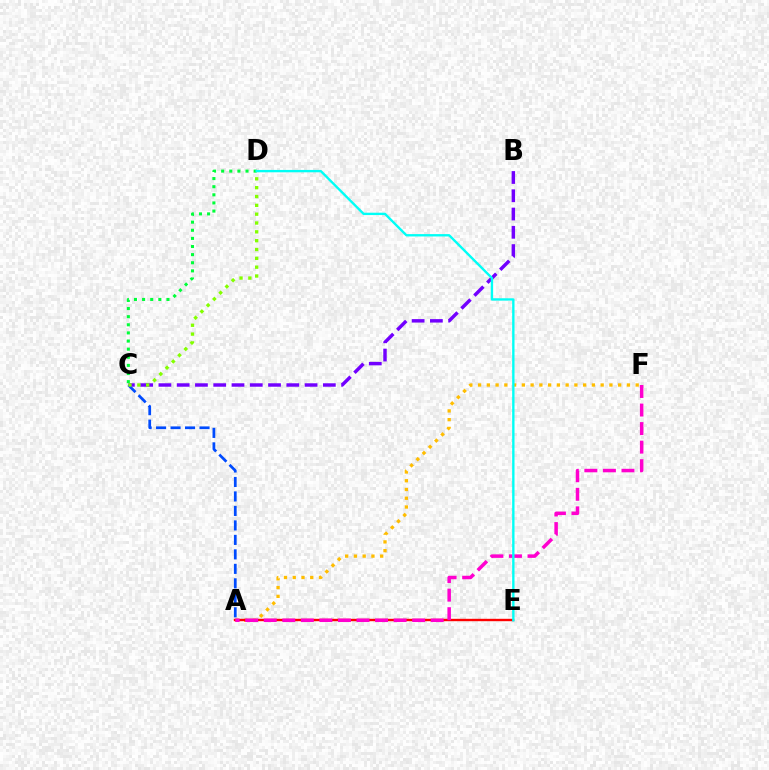{('B', 'C'): [{'color': '#7200ff', 'line_style': 'dashed', 'thickness': 2.48}], ('A', 'F'): [{'color': '#ffbd00', 'line_style': 'dotted', 'thickness': 2.38}, {'color': '#ff00cf', 'line_style': 'dashed', 'thickness': 2.52}], ('A', 'C'): [{'color': '#004bff', 'line_style': 'dashed', 'thickness': 1.97}], ('C', 'D'): [{'color': '#84ff00', 'line_style': 'dotted', 'thickness': 2.4}, {'color': '#00ff39', 'line_style': 'dotted', 'thickness': 2.21}], ('A', 'E'): [{'color': '#ff0000', 'line_style': 'solid', 'thickness': 1.72}], ('D', 'E'): [{'color': '#00fff6', 'line_style': 'solid', 'thickness': 1.7}]}